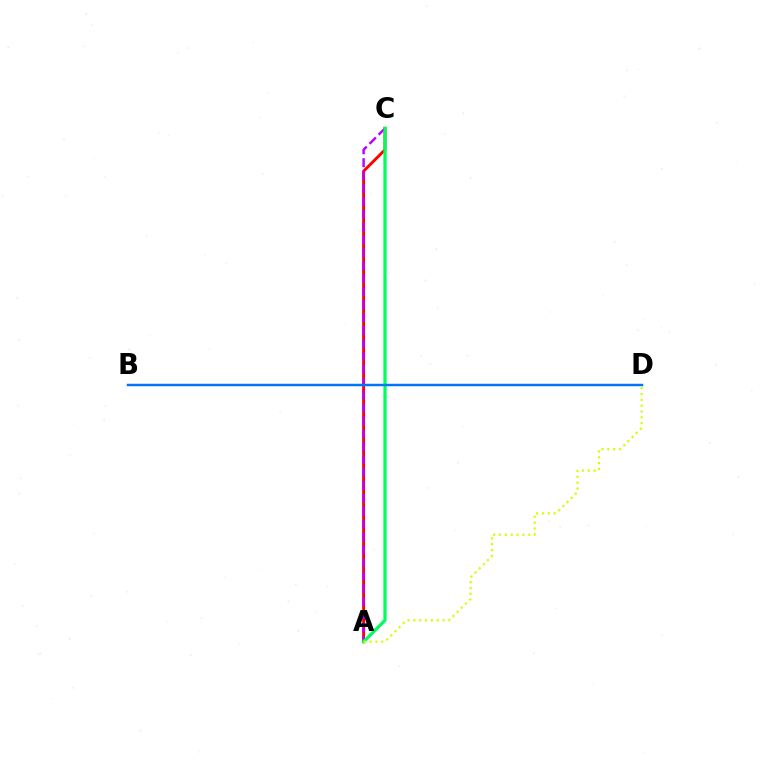{('A', 'C'): [{'color': '#ff0000', 'line_style': 'solid', 'thickness': 2.09}, {'color': '#b900ff', 'line_style': 'dashed', 'thickness': 1.75}, {'color': '#00ff5c', 'line_style': 'solid', 'thickness': 2.34}], ('A', 'D'): [{'color': '#d1ff00', 'line_style': 'dotted', 'thickness': 1.59}], ('B', 'D'): [{'color': '#0074ff', 'line_style': 'solid', 'thickness': 1.77}]}